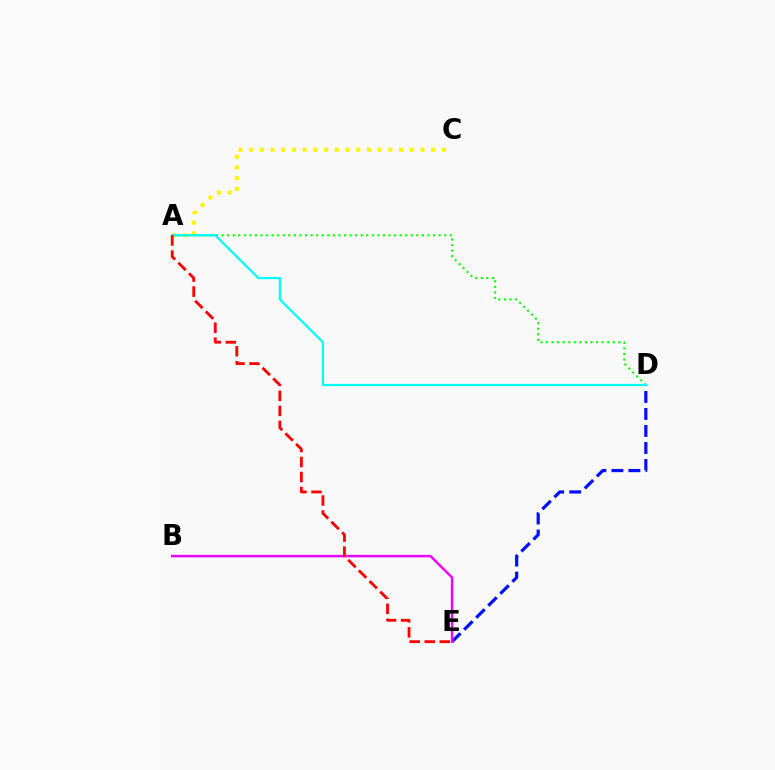{('D', 'E'): [{'color': '#0010ff', 'line_style': 'dashed', 'thickness': 2.31}], ('A', 'D'): [{'color': '#08ff00', 'line_style': 'dotted', 'thickness': 1.51}, {'color': '#00fff6', 'line_style': 'solid', 'thickness': 1.62}], ('A', 'C'): [{'color': '#fcf500', 'line_style': 'dotted', 'thickness': 2.91}], ('B', 'E'): [{'color': '#ee00ff', 'line_style': 'solid', 'thickness': 1.77}], ('A', 'E'): [{'color': '#ff0000', 'line_style': 'dashed', 'thickness': 2.04}]}